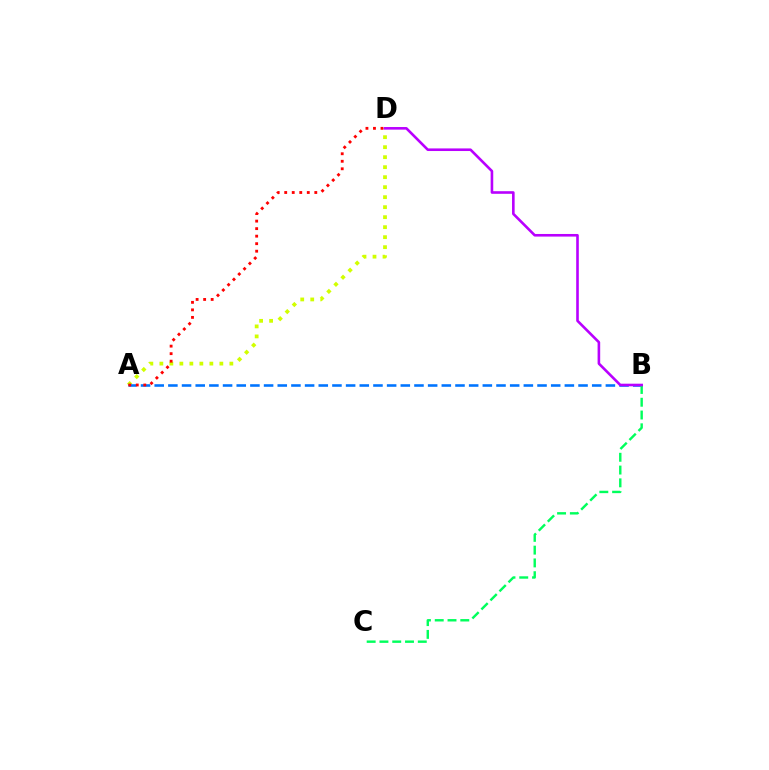{('A', 'D'): [{'color': '#d1ff00', 'line_style': 'dotted', 'thickness': 2.72}, {'color': '#ff0000', 'line_style': 'dotted', 'thickness': 2.04}], ('A', 'B'): [{'color': '#0074ff', 'line_style': 'dashed', 'thickness': 1.86}], ('B', 'C'): [{'color': '#00ff5c', 'line_style': 'dashed', 'thickness': 1.74}], ('B', 'D'): [{'color': '#b900ff', 'line_style': 'solid', 'thickness': 1.88}]}